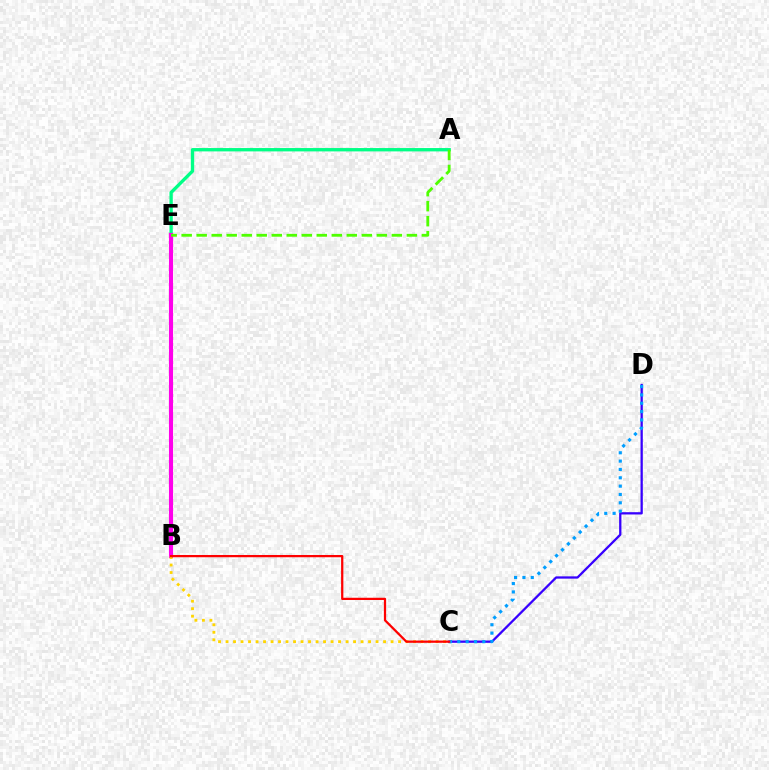{('C', 'D'): [{'color': '#3700ff', 'line_style': 'solid', 'thickness': 1.64}, {'color': '#009eff', 'line_style': 'dotted', 'thickness': 2.27}], ('A', 'E'): [{'color': '#00ff86', 'line_style': 'solid', 'thickness': 2.41}, {'color': '#4fff00', 'line_style': 'dashed', 'thickness': 2.04}], ('B', 'E'): [{'color': '#ff00ed', 'line_style': 'solid', 'thickness': 2.96}], ('B', 'C'): [{'color': '#ffd500', 'line_style': 'dotted', 'thickness': 2.04}, {'color': '#ff0000', 'line_style': 'solid', 'thickness': 1.61}]}